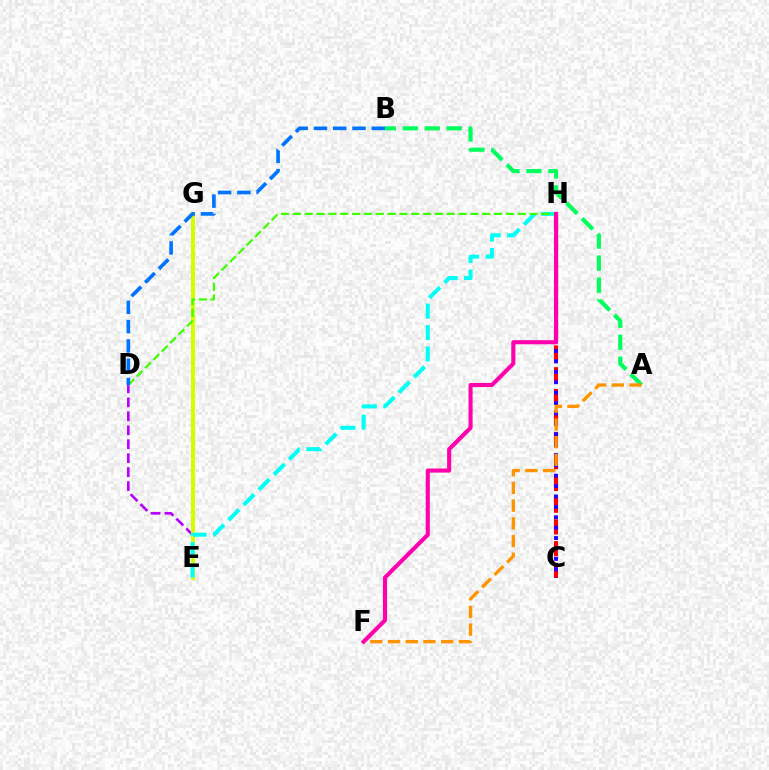{('A', 'B'): [{'color': '#00ff5c', 'line_style': 'dashed', 'thickness': 2.99}], ('D', 'E'): [{'color': '#b900ff', 'line_style': 'dashed', 'thickness': 1.9}], ('C', 'H'): [{'color': '#ff0000', 'line_style': 'dashed', 'thickness': 2.95}, {'color': '#2500ff', 'line_style': 'dotted', 'thickness': 2.82}], ('E', 'G'): [{'color': '#d1ff00', 'line_style': 'solid', 'thickness': 2.9}], ('A', 'F'): [{'color': '#ff9400', 'line_style': 'dashed', 'thickness': 2.41}], ('E', 'H'): [{'color': '#00fff6', 'line_style': 'dashed', 'thickness': 2.91}], ('D', 'H'): [{'color': '#3dff00', 'line_style': 'dashed', 'thickness': 1.61}], ('B', 'D'): [{'color': '#0074ff', 'line_style': 'dashed', 'thickness': 2.62}], ('F', 'H'): [{'color': '#ff00ac', 'line_style': 'solid', 'thickness': 2.94}]}